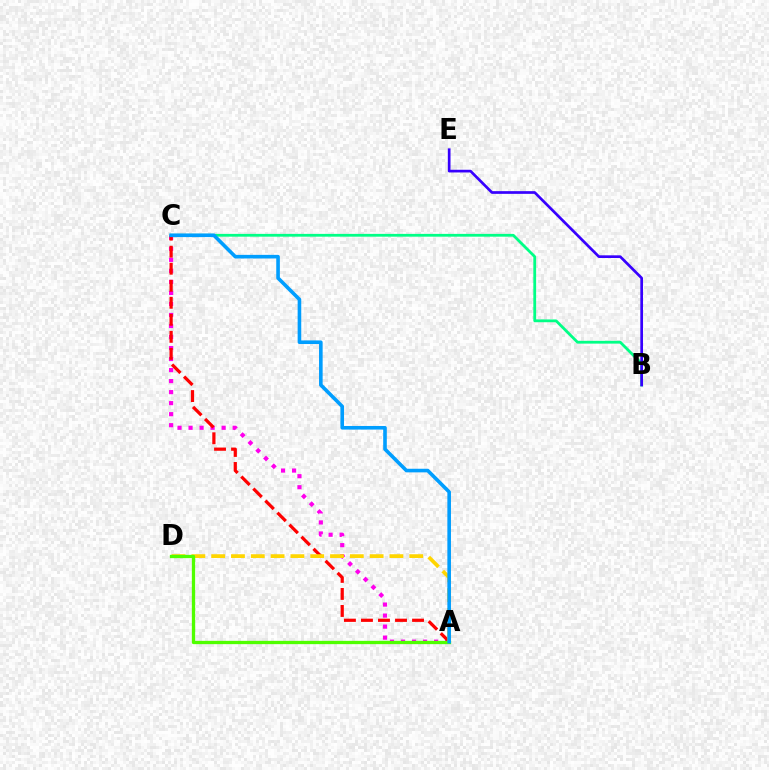{('A', 'C'): [{'color': '#ff00ed', 'line_style': 'dotted', 'thickness': 2.99}, {'color': '#ff0000', 'line_style': 'dashed', 'thickness': 2.31}, {'color': '#009eff', 'line_style': 'solid', 'thickness': 2.6}], ('B', 'C'): [{'color': '#00ff86', 'line_style': 'solid', 'thickness': 2.01}], ('A', 'D'): [{'color': '#ffd500', 'line_style': 'dashed', 'thickness': 2.69}, {'color': '#4fff00', 'line_style': 'solid', 'thickness': 2.38}], ('B', 'E'): [{'color': '#3700ff', 'line_style': 'solid', 'thickness': 1.94}]}